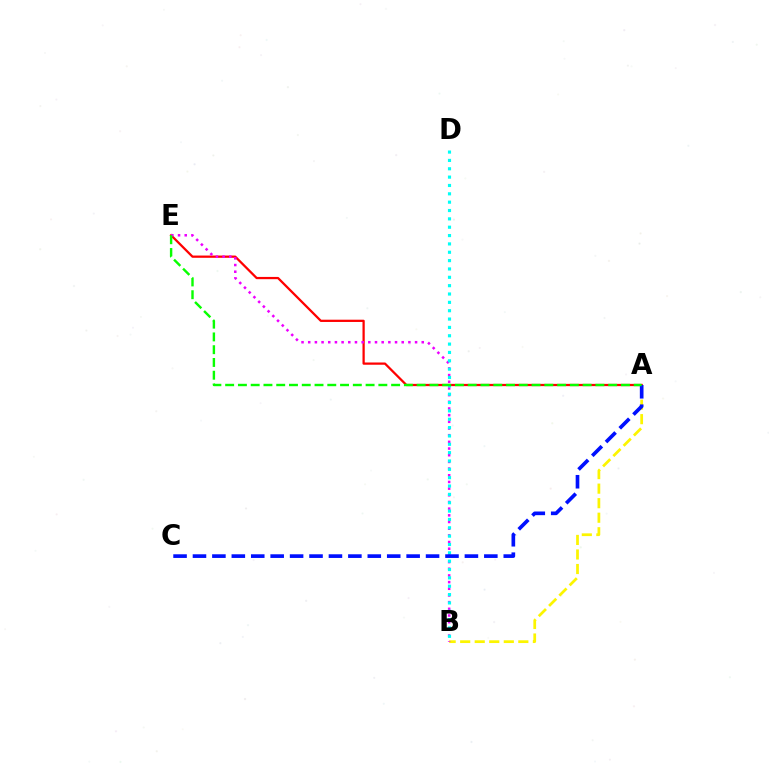{('A', 'E'): [{'color': '#ff0000', 'line_style': 'solid', 'thickness': 1.62}, {'color': '#08ff00', 'line_style': 'dashed', 'thickness': 1.73}], ('A', 'B'): [{'color': '#fcf500', 'line_style': 'dashed', 'thickness': 1.97}], ('B', 'E'): [{'color': '#ee00ff', 'line_style': 'dotted', 'thickness': 1.81}], ('B', 'D'): [{'color': '#00fff6', 'line_style': 'dotted', 'thickness': 2.27}], ('A', 'C'): [{'color': '#0010ff', 'line_style': 'dashed', 'thickness': 2.64}]}